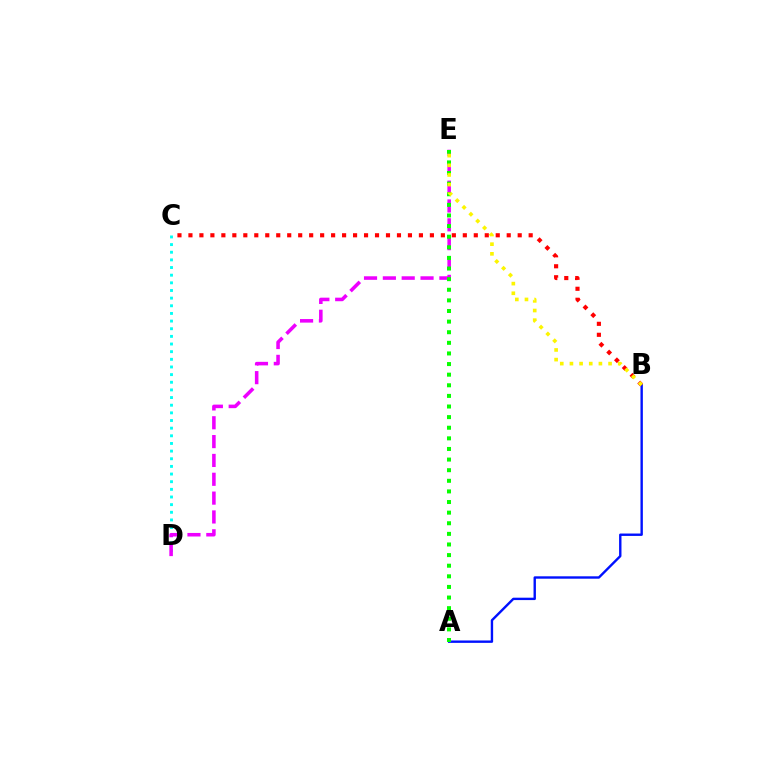{('A', 'B'): [{'color': '#0010ff', 'line_style': 'solid', 'thickness': 1.72}], ('C', 'D'): [{'color': '#00fff6', 'line_style': 'dotted', 'thickness': 2.08}], ('D', 'E'): [{'color': '#ee00ff', 'line_style': 'dashed', 'thickness': 2.56}], ('A', 'E'): [{'color': '#08ff00', 'line_style': 'dotted', 'thickness': 2.88}], ('B', 'C'): [{'color': '#ff0000', 'line_style': 'dotted', 'thickness': 2.98}], ('B', 'E'): [{'color': '#fcf500', 'line_style': 'dotted', 'thickness': 2.62}]}